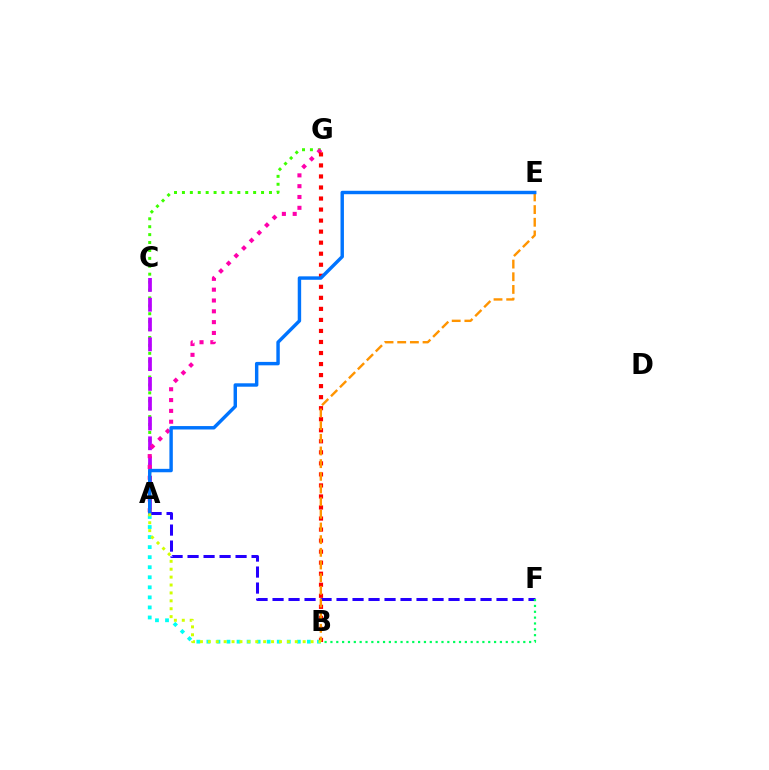{('A', 'G'): [{'color': '#3dff00', 'line_style': 'dotted', 'thickness': 2.15}, {'color': '#ff00ac', 'line_style': 'dotted', 'thickness': 2.94}], ('A', 'F'): [{'color': '#2500ff', 'line_style': 'dashed', 'thickness': 2.17}], ('A', 'C'): [{'color': '#b900ff', 'line_style': 'dashed', 'thickness': 2.69}], ('A', 'B'): [{'color': '#00fff6', 'line_style': 'dotted', 'thickness': 2.73}, {'color': '#d1ff00', 'line_style': 'dotted', 'thickness': 2.15}], ('B', 'G'): [{'color': '#ff0000', 'line_style': 'dotted', 'thickness': 3.0}], ('B', 'E'): [{'color': '#ff9400', 'line_style': 'dashed', 'thickness': 1.72}], ('B', 'F'): [{'color': '#00ff5c', 'line_style': 'dotted', 'thickness': 1.59}], ('A', 'E'): [{'color': '#0074ff', 'line_style': 'solid', 'thickness': 2.47}]}